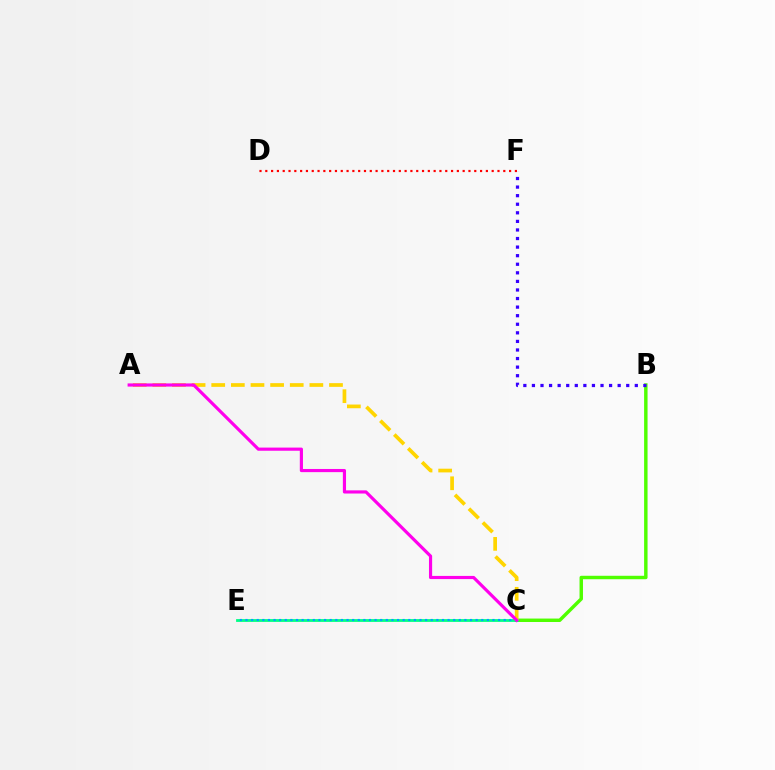{('B', 'C'): [{'color': '#4fff00', 'line_style': 'solid', 'thickness': 2.48}], ('D', 'F'): [{'color': '#ff0000', 'line_style': 'dotted', 'thickness': 1.58}], ('B', 'F'): [{'color': '#3700ff', 'line_style': 'dotted', 'thickness': 2.33}], ('C', 'E'): [{'color': '#00ff86', 'line_style': 'solid', 'thickness': 2.02}, {'color': '#009eff', 'line_style': 'dotted', 'thickness': 1.53}], ('A', 'C'): [{'color': '#ffd500', 'line_style': 'dashed', 'thickness': 2.67}, {'color': '#ff00ed', 'line_style': 'solid', 'thickness': 2.28}]}